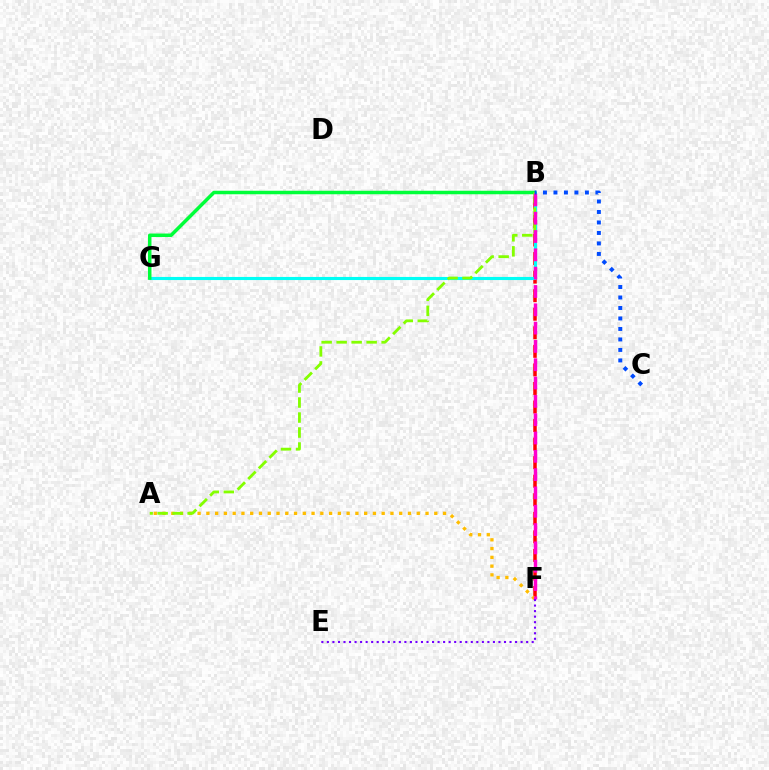{('B', 'F'): [{'color': '#ff0000', 'line_style': 'dashed', 'thickness': 2.52}, {'color': '#ff00cf', 'line_style': 'dashed', 'thickness': 2.49}], ('B', 'G'): [{'color': '#00fff6', 'line_style': 'solid', 'thickness': 2.24}, {'color': '#00ff39', 'line_style': 'solid', 'thickness': 2.52}], ('A', 'F'): [{'color': '#ffbd00', 'line_style': 'dotted', 'thickness': 2.38}], ('A', 'B'): [{'color': '#84ff00', 'line_style': 'dashed', 'thickness': 2.04}], ('B', 'C'): [{'color': '#004bff', 'line_style': 'dotted', 'thickness': 2.85}], ('E', 'F'): [{'color': '#7200ff', 'line_style': 'dotted', 'thickness': 1.5}]}